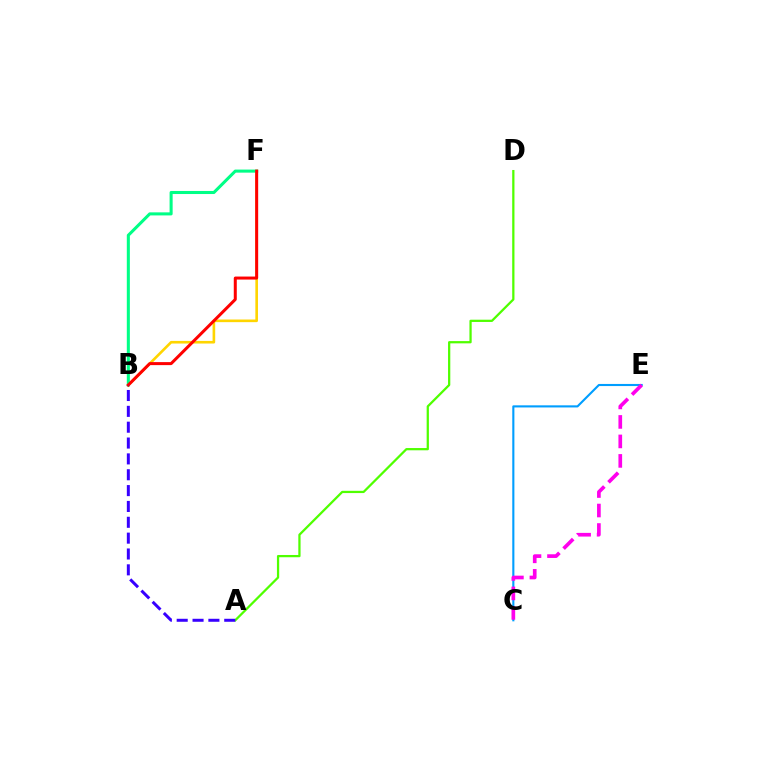{('B', 'F'): [{'color': '#ffd500', 'line_style': 'solid', 'thickness': 1.89}, {'color': '#00ff86', 'line_style': 'solid', 'thickness': 2.2}, {'color': '#ff0000', 'line_style': 'solid', 'thickness': 2.17}], ('A', 'D'): [{'color': '#4fff00', 'line_style': 'solid', 'thickness': 1.62}], ('C', 'E'): [{'color': '#009eff', 'line_style': 'solid', 'thickness': 1.52}, {'color': '#ff00ed', 'line_style': 'dashed', 'thickness': 2.65}], ('A', 'B'): [{'color': '#3700ff', 'line_style': 'dashed', 'thickness': 2.15}]}